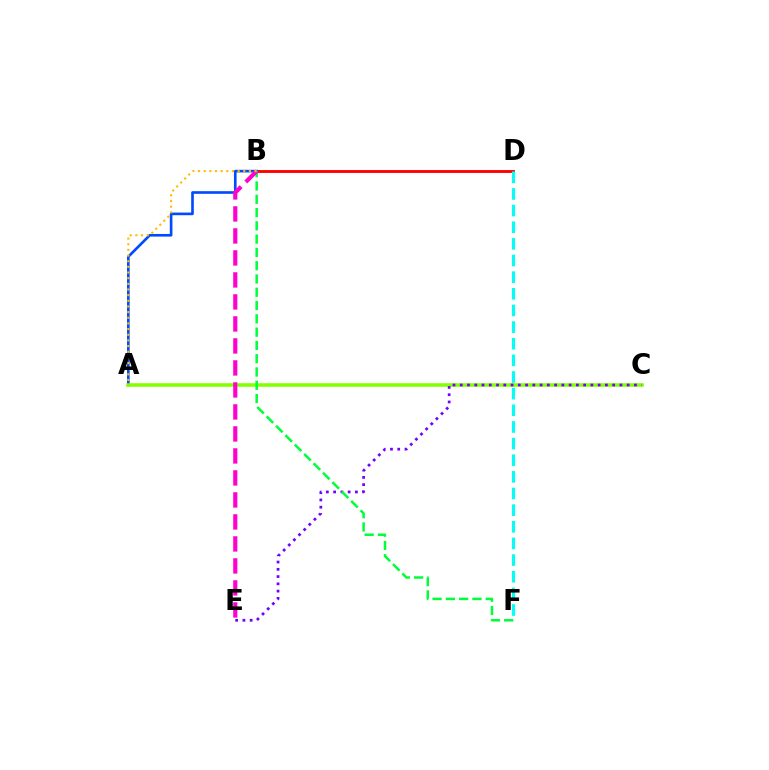{('B', 'D'): [{'color': '#ff0000', 'line_style': 'solid', 'thickness': 2.07}], ('A', 'B'): [{'color': '#004bff', 'line_style': 'solid', 'thickness': 1.9}, {'color': '#ffbd00', 'line_style': 'dotted', 'thickness': 1.54}], ('A', 'C'): [{'color': '#84ff00', 'line_style': 'solid', 'thickness': 2.55}], ('C', 'E'): [{'color': '#7200ff', 'line_style': 'dotted', 'thickness': 1.97}], ('B', 'F'): [{'color': '#00ff39', 'line_style': 'dashed', 'thickness': 1.8}], ('B', 'E'): [{'color': '#ff00cf', 'line_style': 'dashed', 'thickness': 2.99}], ('D', 'F'): [{'color': '#00fff6', 'line_style': 'dashed', 'thickness': 2.26}]}